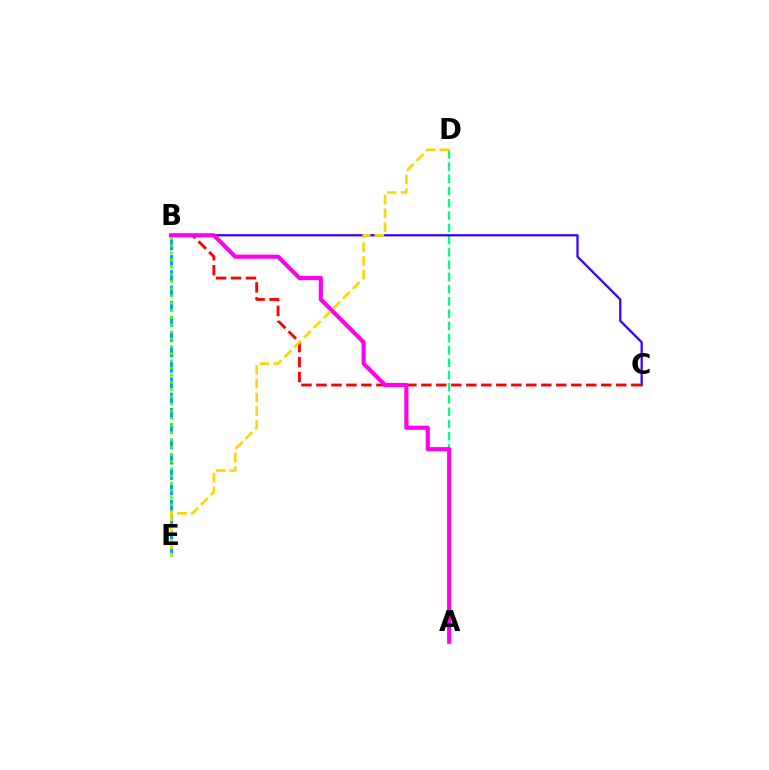{('A', 'D'): [{'color': '#00ff86', 'line_style': 'dashed', 'thickness': 1.67}], ('B', 'C'): [{'color': '#3700ff', 'line_style': 'solid', 'thickness': 1.62}, {'color': '#ff0000', 'line_style': 'dashed', 'thickness': 2.04}], ('A', 'B'): [{'color': '#ff00ed', 'line_style': 'solid', 'thickness': 2.98}], ('B', 'E'): [{'color': '#009eff', 'line_style': 'dashed', 'thickness': 2.08}, {'color': '#4fff00', 'line_style': 'dotted', 'thickness': 1.96}], ('D', 'E'): [{'color': '#ffd500', 'line_style': 'dashed', 'thickness': 1.88}]}